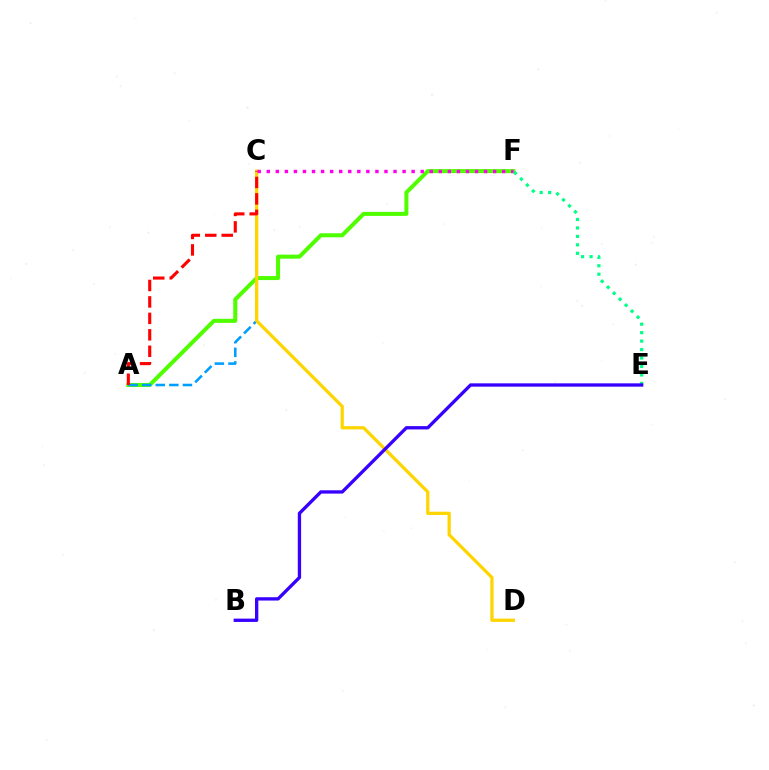{('A', 'F'): [{'color': '#4fff00', 'line_style': 'solid', 'thickness': 2.9}], ('A', 'C'): [{'color': '#009eff', 'line_style': 'dashed', 'thickness': 1.85}, {'color': '#ff0000', 'line_style': 'dashed', 'thickness': 2.24}], ('E', 'F'): [{'color': '#00ff86', 'line_style': 'dotted', 'thickness': 2.3}], ('C', 'D'): [{'color': '#ffd500', 'line_style': 'solid', 'thickness': 2.34}], ('B', 'E'): [{'color': '#3700ff', 'line_style': 'solid', 'thickness': 2.39}], ('C', 'F'): [{'color': '#ff00ed', 'line_style': 'dotted', 'thickness': 2.46}]}